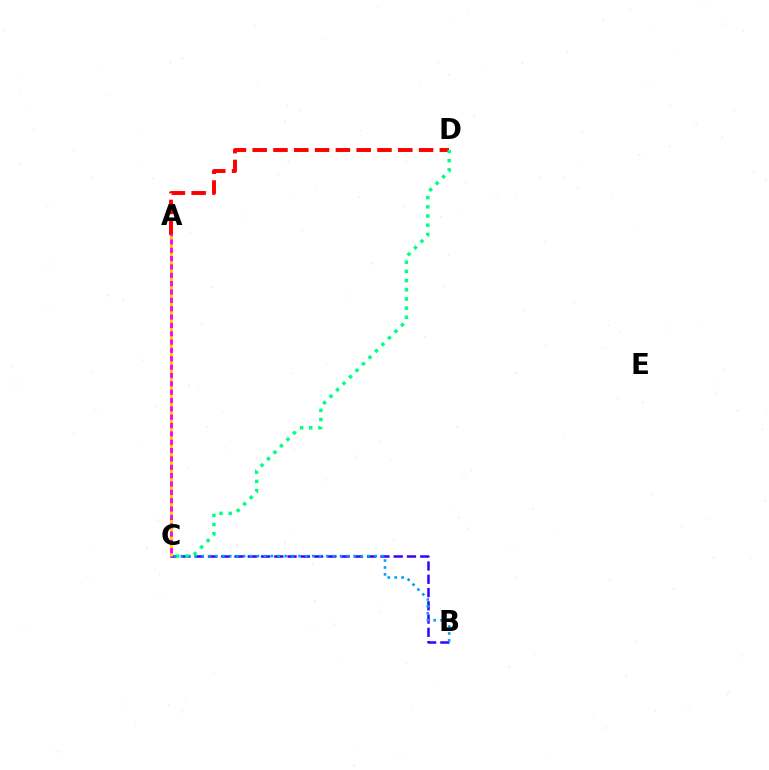{('A', 'C'): [{'color': '#4fff00', 'line_style': 'dotted', 'thickness': 1.58}, {'color': '#ff00ed', 'line_style': 'solid', 'thickness': 2.06}, {'color': '#ffd500', 'line_style': 'dotted', 'thickness': 2.27}], ('A', 'D'): [{'color': '#ff0000', 'line_style': 'dashed', 'thickness': 2.83}], ('B', 'C'): [{'color': '#3700ff', 'line_style': 'dashed', 'thickness': 1.8}, {'color': '#009eff', 'line_style': 'dotted', 'thickness': 1.88}], ('C', 'D'): [{'color': '#00ff86', 'line_style': 'dotted', 'thickness': 2.49}]}